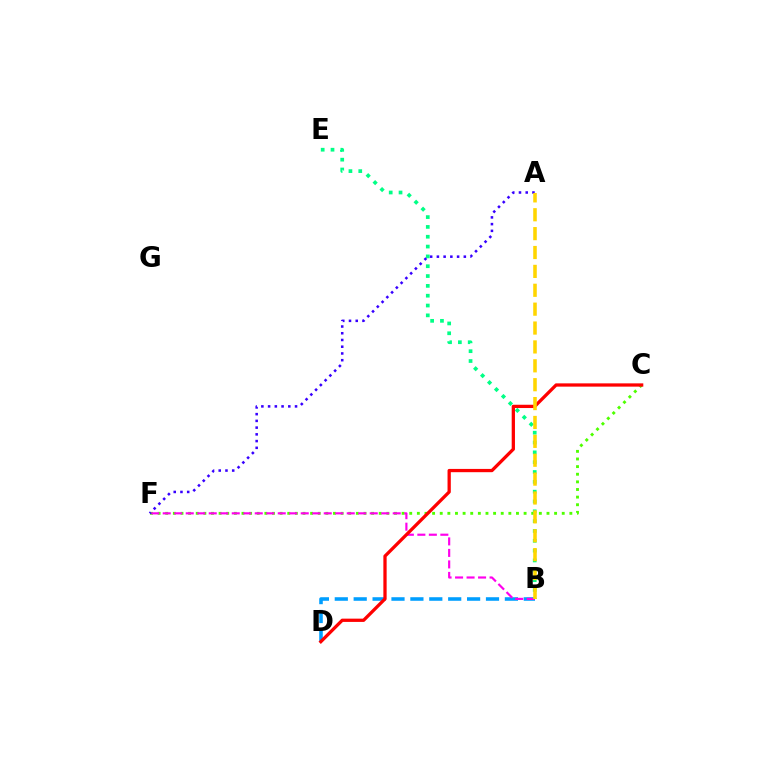{('C', 'F'): [{'color': '#4fff00', 'line_style': 'dotted', 'thickness': 2.07}], ('B', 'D'): [{'color': '#009eff', 'line_style': 'dashed', 'thickness': 2.57}], ('B', 'F'): [{'color': '#ff00ed', 'line_style': 'dashed', 'thickness': 1.56}], ('B', 'E'): [{'color': '#00ff86', 'line_style': 'dotted', 'thickness': 2.67}], ('A', 'F'): [{'color': '#3700ff', 'line_style': 'dotted', 'thickness': 1.83}], ('C', 'D'): [{'color': '#ff0000', 'line_style': 'solid', 'thickness': 2.36}], ('A', 'B'): [{'color': '#ffd500', 'line_style': 'dashed', 'thickness': 2.57}]}